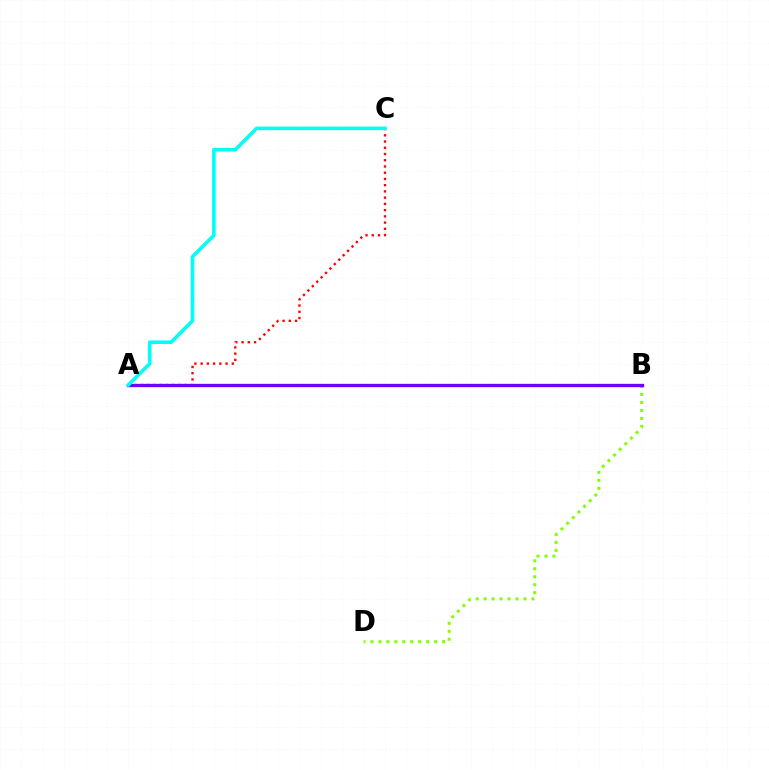{('A', 'C'): [{'color': '#ff0000', 'line_style': 'dotted', 'thickness': 1.69}, {'color': '#00fff6', 'line_style': 'solid', 'thickness': 2.59}], ('B', 'D'): [{'color': '#84ff00', 'line_style': 'dotted', 'thickness': 2.17}], ('A', 'B'): [{'color': '#7200ff', 'line_style': 'solid', 'thickness': 2.39}]}